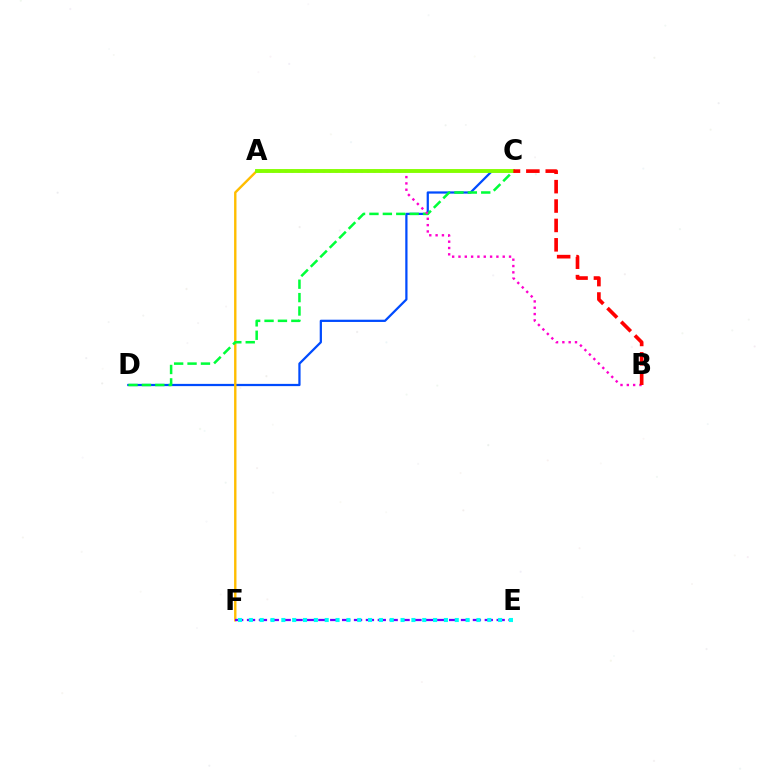{('C', 'D'): [{'color': '#004bff', 'line_style': 'solid', 'thickness': 1.62}, {'color': '#00ff39', 'line_style': 'dashed', 'thickness': 1.82}], ('A', 'F'): [{'color': '#ffbd00', 'line_style': 'solid', 'thickness': 1.72}], ('E', 'F'): [{'color': '#7200ff', 'line_style': 'dashed', 'thickness': 1.61}, {'color': '#00fff6', 'line_style': 'dotted', 'thickness': 2.94}], ('A', 'B'): [{'color': '#ff00cf', 'line_style': 'dotted', 'thickness': 1.72}], ('A', 'C'): [{'color': '#84ff00', 'line_style': 'solid', 'thickness': 2.79}], ('B', 'C'): [{'color': '#ff0000', 'line_style': 'dashed', 'thickness': 2.63}]}